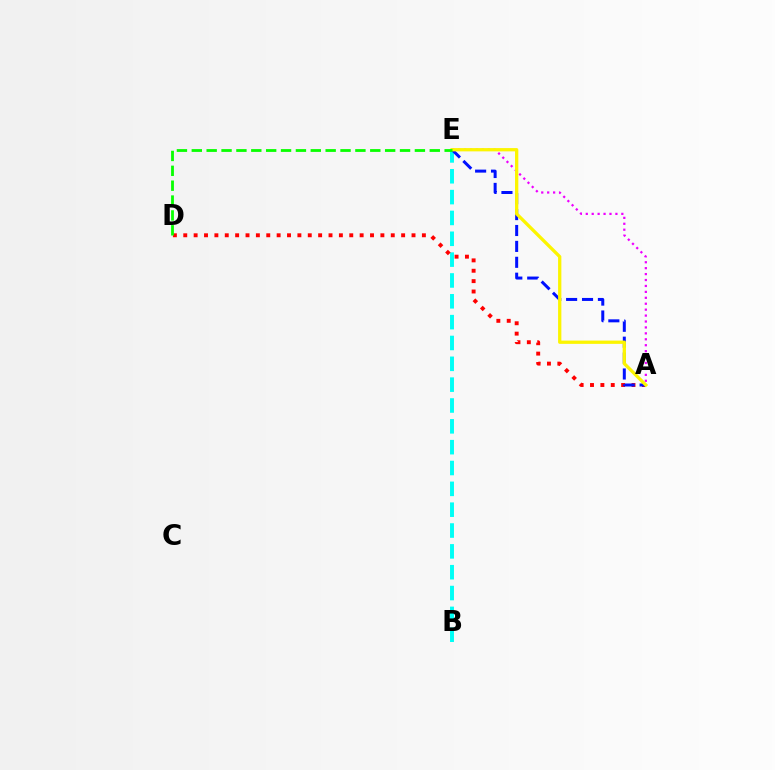{('B', 'E'): [{'color': '#00fff6', 'line_style': 'dashed', 'thickness': 2.83}], ('A', 'E'): [{'color': '#ee00ff', 'line_style': 'dotted', 'thickness': 1.61}, {'color': '#0010ff', 'line_style': 'dashed', 'thickness': 2.16}, {'color': '#fcf500', 'line_style': 'solid', 'thickness': 2.36}], ('A', 'D'): [{'color': '#ff0000', 'line_style': 'dotted', 'thickness': 2.82}], ('D', 'E'): [{'color': '#08ff00', 'line_style': 'dashed', 'thickness': 2.02}]}